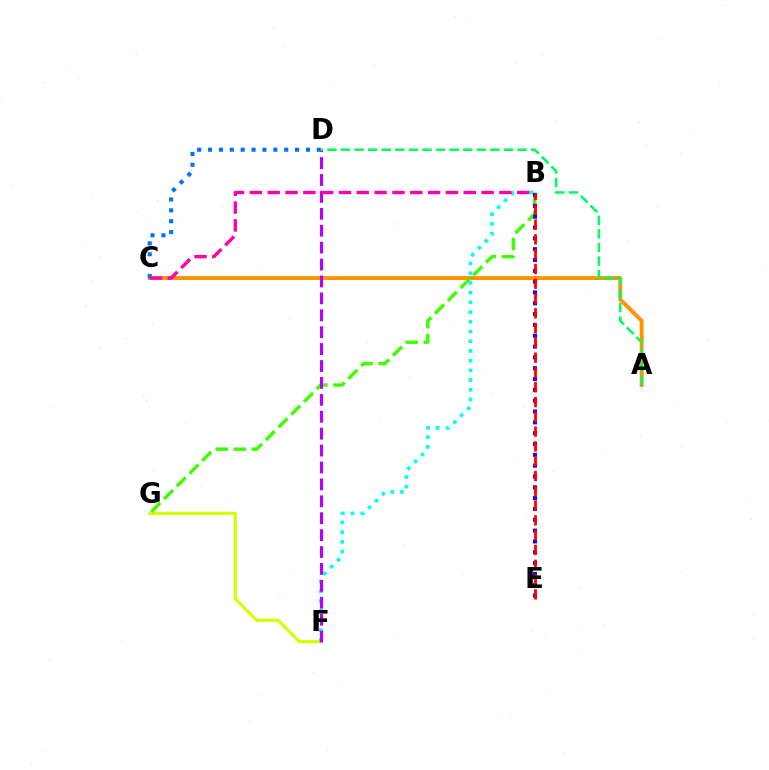{('A', 'C'): [{'color': '#ff9400', 'line_style': 'solid', 'thickness': 2.81}], ('F', 'G'): [{'color': '#d1ff00', 'line_style': 'solid', 'thickness': 2.23}], ('B', 'G'): [{'color': '#3dff00', 'line_style': 'dashed', 'thickness': 2.45}], ('B', 'F'): [{'color': '#00fff6', 'line_style': 'dotted', 'thickness': 2.64}], ('D', 'F'): [{'color': '#b900ff', 'line_style': 'dashed', 'thickness': 2.3}], ('B', 'E'): [{'color': '#2500ff', 'line_style': 'dotted', 'thickness': 2.94}, {'color': '#ff0000', 'line_style': 'dashed', 'thickness': 2.01}], ('C', 'D'): [{'color': '#0074ff', 'line_style': 'dotted', 'thickness': 2.96}], ('B', 'C'): [{'color': '#ff00ac', 'line_style': 'dashed', 'thickness': 2.42}], ('A', 'D'): [{'color': '#00ff5c', 'line_style': 'dashed', 'thickness': 1.85}]}